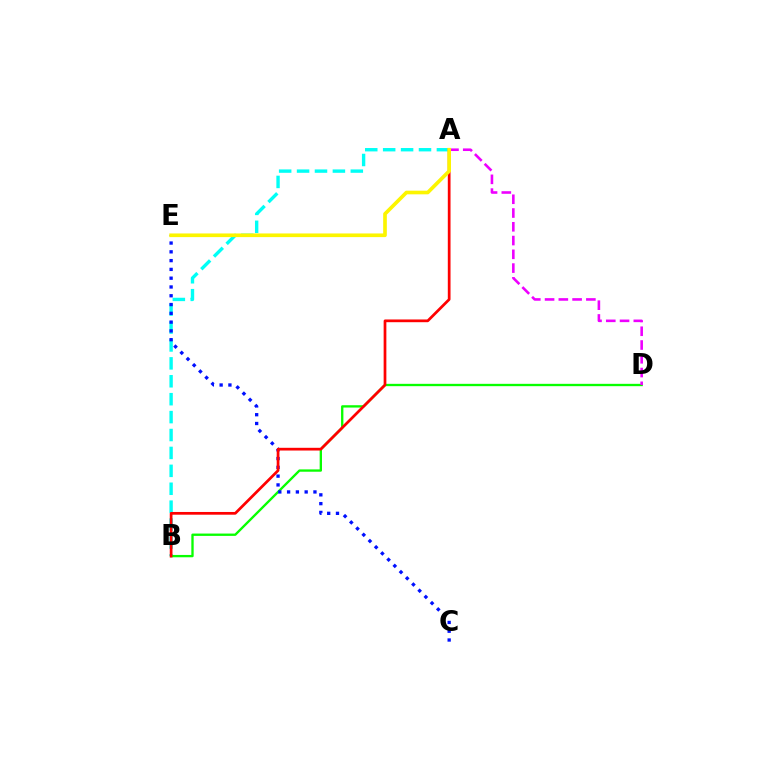{('A', 'B'): [{'color': '#00fff6', 'line_style': 'dashed', 'thickness': 2.43}, {'color': '#ff0000', 'line_style': 'solid', 'thickness': 1.96}], ('B', 'D'): [{'color': '#08ff00', 'line_style': 'solid', 'thickness': 1.68}], ('C', 'E'): [{'color': '#0010ff', 'line_style': 'dotted', 'thickness': 2.39}], ('A', 'D'): [{'color': '#ee00ff', 'line_style': 'dashed', 'thickness': 1.87}], ('A', 'E'): [{'color': '#fcf500', 'line_style': 'solid', 'thickness': 2.63}]}